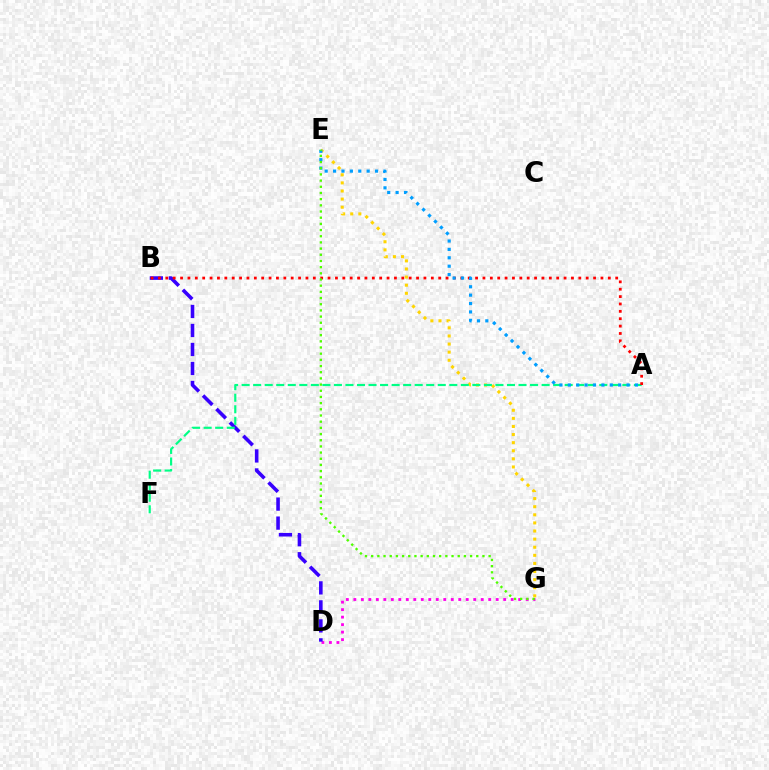{('E', 'G'): [{'color': '#ffd500', 'line_style': 'dotted', 'thickness': 2.2}, {'color': '#4fff00', 'line_style': 'dotted', 'thickness': 1.68}], ('D', 'G'): [{'color': '#ff00ed', 'line_style': 'dotted', 'thickness': 2.04}], ('B', 'D'): [{'color': '#3700ff', 'line_style': 'dashed', 'thickness': 2.58}], ('A', 'F'): [{'color': '#00ff86', 'line_style': 'dashed', 'thickness': 1.57}], ('A', 'B'): [{'color': '#ff0000', 'line_style': 'dotted', 'thickness': 2.0}], ('A', 'E'): [{'color': '#009eff', 'line_style': 'dotted', 'thickness': 2.28}]}